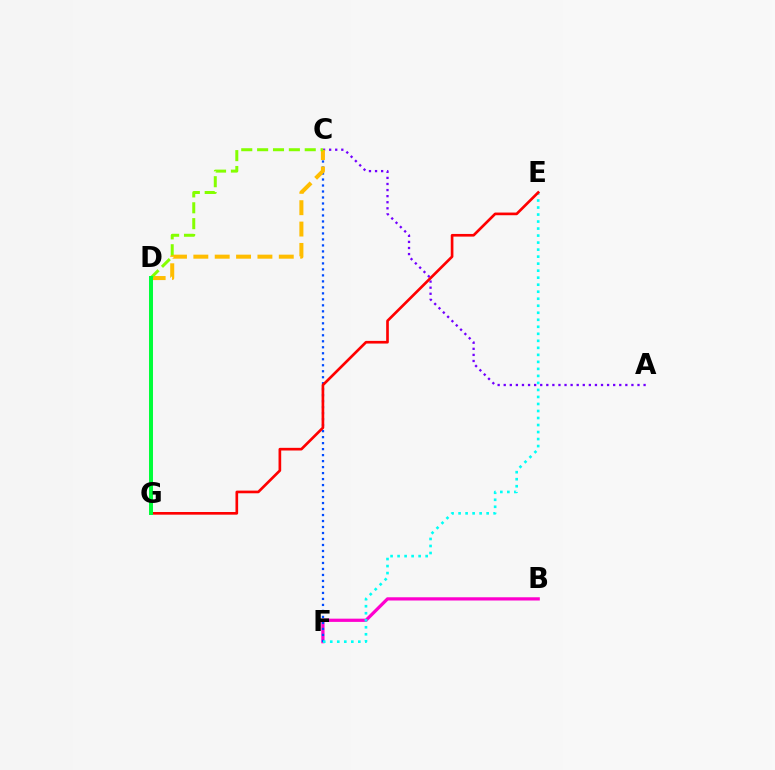{('A', 'C'): [{'color': '#7200ff', 'line_style': 'dotted', 'thickness': 1.65}], ('B', 'F'): [{'color': '#ff00cf', 'line_style': 'solid', 'thickness': 2.33}], ('C', 'F'): [{'color': '#004bff', 'line_style': 'dotted', 'thickness': 1.63}], ('E', 'F'): [{'color': '#00fff6', 'line_style': 'dotted', 'thickness': 1.91}], ('E', 'G'): [{'color': '#ff0000', 'line_style': 'solid', 'thickness': 1.92}], ('C', 'D'): [{'color': '#ffbd00', 'line_style': 'dashed', 'thickness': 2.9}, {'color': '#84ff00', 'line_style': 'dashed', 'thickness': 2.16}], ('D', 'G'): [{'color': '#00ff39', 'line_style': 'solid', 'thickness': 2.86}]}